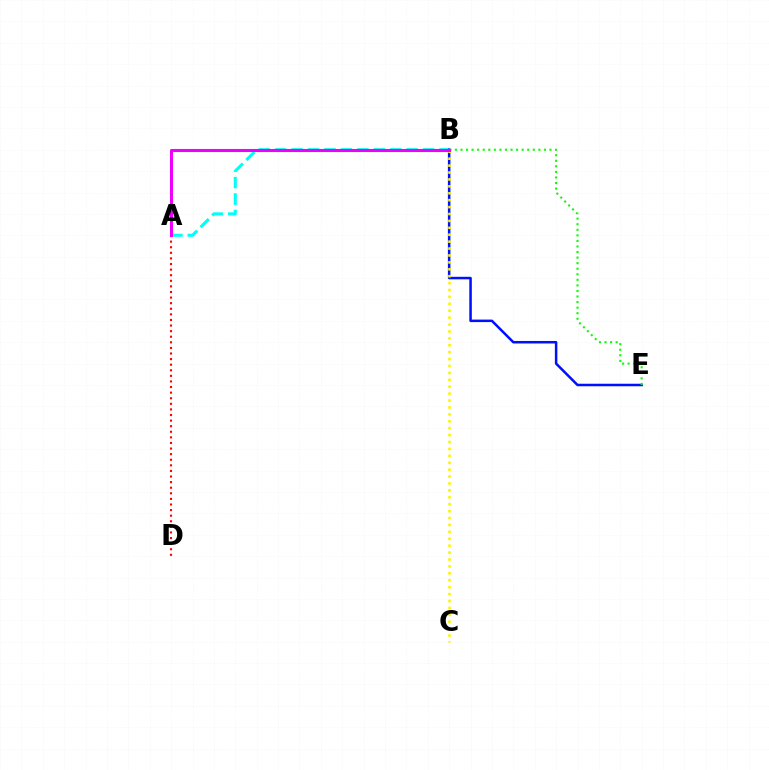{('A', 'B'): [{'color': '#00fff6', 'line_style': 'dashed', 'thickness': 2.23}, {'color': '#ee00ff', 'line_style': 'solid', 'thickness': 2.2}], ('B', 'E'): [{'color': '#0010ff', 'line_style': 'solid', 'thickness': 1.81}, {'color': '#08ff00', 'line_style': 'dotted', 'thickness': 1.51}], ('A', 'D'): [{'color': '#ff0000', 'line_style': 'dotted', 'thickness': 1.52}], ('B', 'C'): [{'color': '#fcf500', 'line_style': 'dotted', 'thickness': 1.88}]}